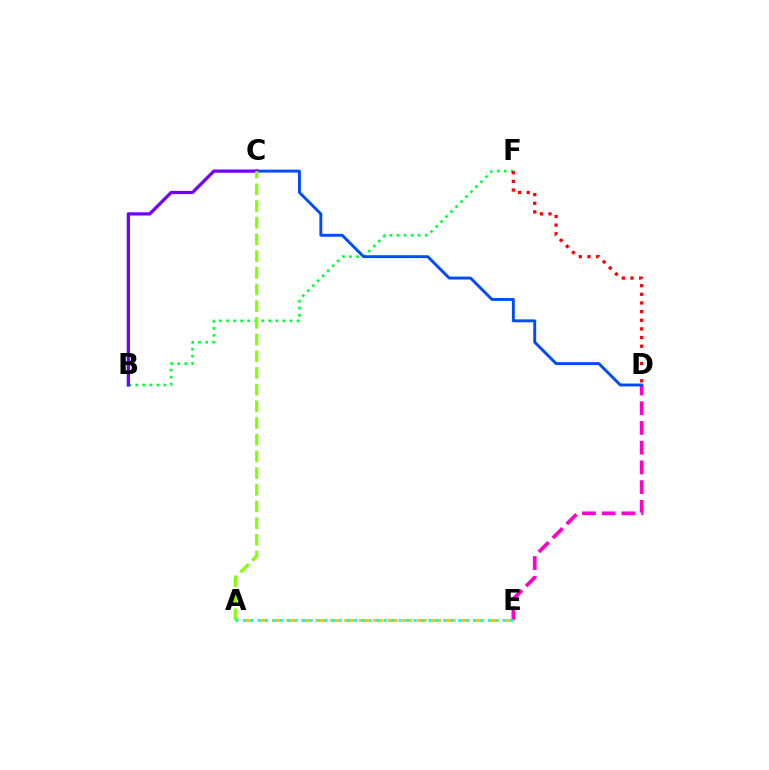{('D', 'E'): [{'color': '#ff00cf', 'line_style': 'dashed', 'thickness': 2.68}], ('B', 'F'): [{'color': '#00ff39', 'line_style': 'dotted', 'thickness': 1.91}], ('C', 'D'): [{'color': '#004bff', 'line_style': 'solid', 'thickness': 2.1}], ('A', 'E'): [{'color': '#ffbd00', 'line_style': 'dashed', 'thickness': 1.96}, {'color': '#00fff6', 'line_style': 'dotted', 'thickness': 2.02}], ('B', 'C'): [{'color': '#7200ff', 'line_style': 'solid', 'thickness': 2.34}], ('D', 'F'): [{'color': '#ff0000', 'line_style': 'dotted', 'thickness': 2.35}], ('A', 'C'): [{'color': '#84ff00', 'line_style': 'dashed', 'thickness': 2.27}]}